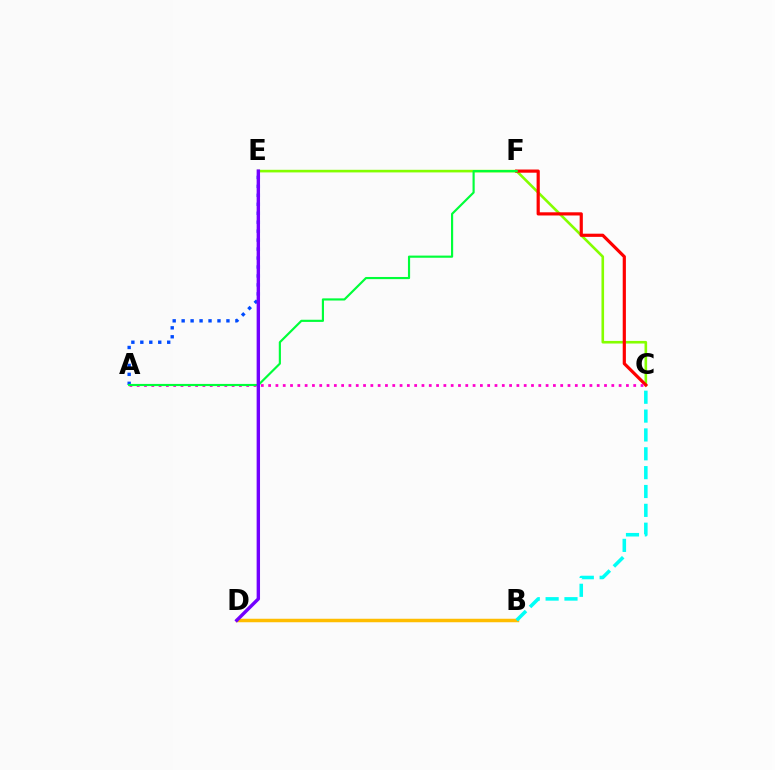{('C', 'E'): [{'color': '#84ff00', 'line_style': 'solid', 'thickness': 1.88}], ('C', 'F'): [{'color': '#ff0000', 'line_style': 'solid', 'thickness': 2.29}], ('A', 'E'): [{'color': '#004bff', 'line_style': 'dotted', 'thickness': 2.43}], ('A', 'C'): [{'color': '#ff00cf', 'line_style': 'dotted', 'thickness': 1.98}], ('A', 'F'): [{'color': '#00ff39', 'line_style': 'solid', 'thickness': 1.56}], ('B', 'D'): [{'color': '#ffbd00', 'line_style': 'solid', 'thickness': 2.51}], ('D', 'E'): [{'color': '#7200ff', 'line_style': 'solid', 'thickness': 2.44}], ('B', 'C'): [{'color': '#00fff6', 'line_style': 'dashed', 'thickness': 2.56}]}